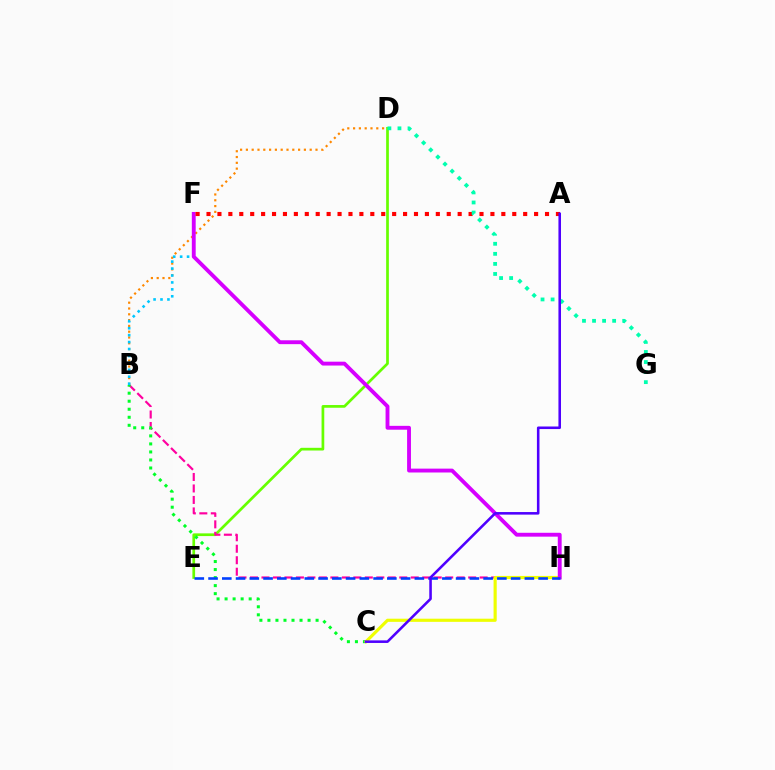{('B', 'D'): [{'color': '#ff8800', 'line_style': 'dotted', 'thickness': 1.58}], ('D', 'E'): [{'color': '#66ff00', 'line_style': 'solid', 'thickness': 1.95}], ('B', 'H'): [{'color': '#ff00a0', 'line_style': 'dashed', 'thickness': 1.56}], ('B', 'F'): [{'color': '#00c7ff', 'line_style': 'dotted', 'thickness': 1.88}], ('B', 'C'): [{'color': '#00ff27', 'line_style': 'dotted', 'thickness': 2.18}], ('C', 'H'): [{'color': '#eeff00', 'line_style': 'solid', 'thickness': 2.27}], ('F', 'H'): [{'color': '#d600ff', 'line_style': 'solid', 'thickness': 2.78}], ('A', 'F'): [{'color': '#ff0000', 'line_style': 'dotted', 'thickness': 2.97}], ('E', 'H'): [{'color': '#003fff', 'line_style': 'dashed', 'thickness': 1.87}], ('D', 'G'): [{'color': '#00ffaf', 'line_style': 'dotted', 'thickness': 2.73}], ('A', 'C'): [{'color': '#4f00ff', 'line_style': 'solid', 'thickness': 1.85}]}